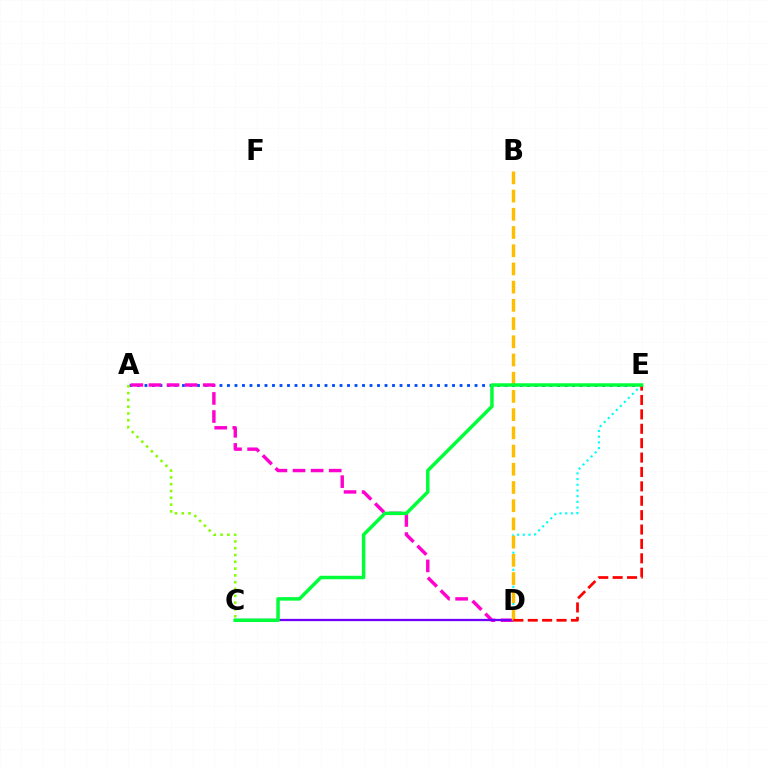{('D', 'E'): [{'color': '#00fff6', 'line_style': 'dotted', 'thickness': 1.55}, {'color': '#ff0000', 'line_style': 'dashed', 'thickness': 1.96}], ('A', 'E'): [{'color': '#004bff', 'line_style': 'dotted', 'thickness': 2.04}], ('A', 'D'): [{'color': '#ff00cf', 'line_style': 'dashed', 'thickness': 2.46}], ('C', 'D'): [{'color': '#7200ff', 'line_style': 'solid', 'thickness': 1.64}], ('B', 'D'): [{'color': '#ffbd00', 'line_style': 'dashed', 'thickness': 2.47}], ('A', 'C'): [{'color': '#84ff00', 'line_style': 'dotted', 'thickness': 1.85}], ('C', 'E'): [{'color': '#00ff39', 'line_style': 'solid', 'thickness': 2.51}]}